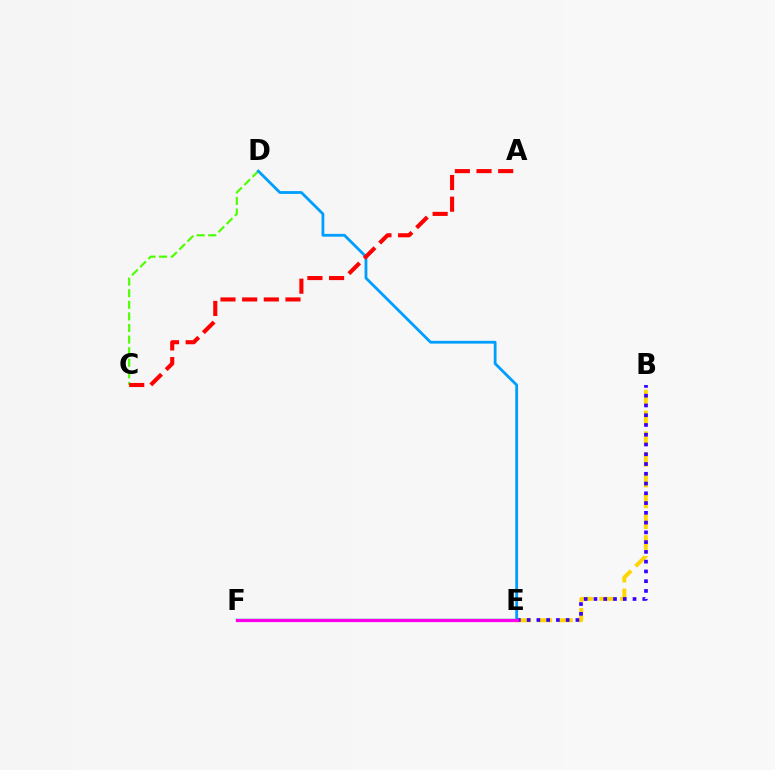{('E', 'F'): [{'color': '#00ff86', 'line_style': 'solid', 'thickness': 1.8}, {'color': '#ff00ed', 'line_style': 'solid', 'thickness': 2.33}], ('B', 'E'): [{'color': '#ffd500', 'line_style': 'dashed', 'thickness': 2.82}, {'color': '#3700ff', 'line_style': 'dotted', 'thickness': 2.65}], ('C', 'D'): [{'color': '#4fff00', 'line_style': 'dashed', 'thickness': 1.57}], ('D', 'E'): [{'color': '#009eff', 'line_style': 'solid', 'thickness': 2.02}], ('A', 'C'): [{'color': '#ff0000', 'line_style': 'dashed', 'thickness': 2.94}]}